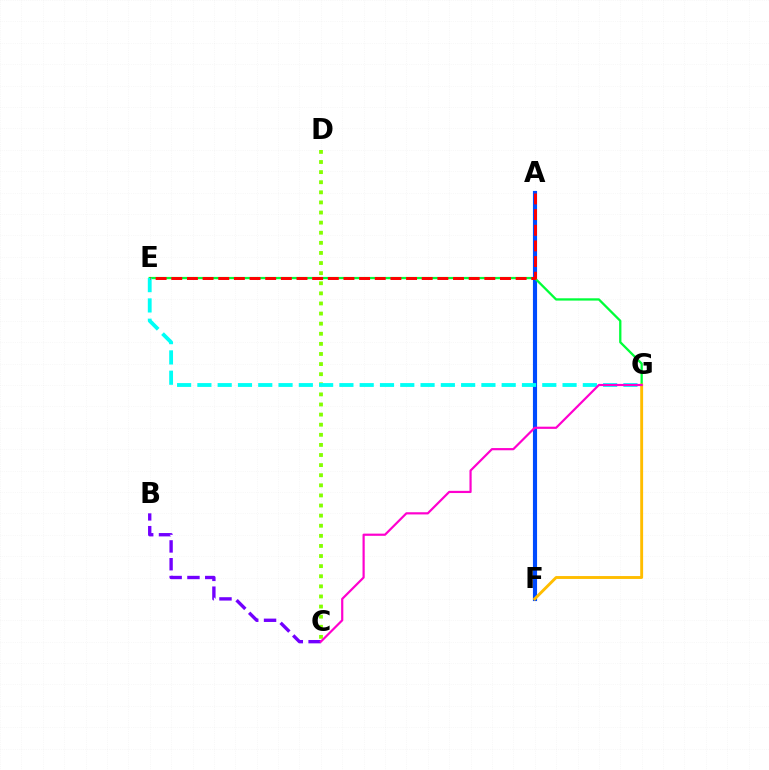{('A', 'F'): [{'color': '#004bff', 'line_style': 'solid', 'thickness': 2.98}], ('E', 'G'): [{'color': '#00ff39', 'line_style': 'solid', 'thickness': 1.65}, {'color': '#00fff6', 'line_style': 'dashed', 'thickness': 2.76}], ('F', 'G'): [{'color': '#ffbd00', 'line_style': 'solid', 'thickness': 2.08}], ('C', 'D'): [{'color': '#84ff00', 'line_style': 'dotted', 'thickness': 2.75}], ('B', 'C'): [{'color': '#7200ff', 'line_style': 'dashed', 'thickness': 2.42}], ('C', 'G'): [{'color': '#ff00cf', 'line_style': 'solid', 'thickness': 1.58}], ('A', 'E'): [{'color': '#ff0000', 'line_style': 'dashed', 'thickness': 2.13}]}